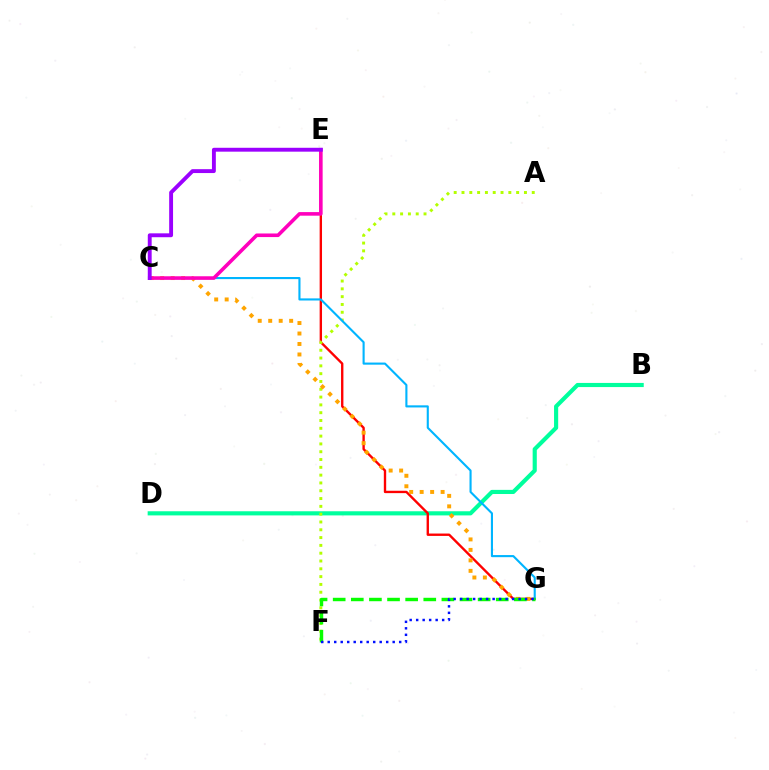{('B', 'D'): [{'color': '#00ff9d', 'line_style': 'solid', 'thickness': 2.98}], ('E', 'G'): [{'color': '#ff0000', 'line_style': 'solid', 'thickness': 1.71}], ('A', 'F'): [{'color': '#b3ff00', 'line_style': 'dotted', 'thickness': 2.12}], ('C', 'G'): [{'color': '#00b5ff', 'line_style': 'solid', 'thickness': 1.52}, {'color': '#ffa500', 'line_style': 'dotted', 'thickness': 2.85}], ('F', 'G'): [{'color': '#08ff00', 'line_style': 'dashed', 'thickness': 2.46}, {'color': '#0010ff', 'line_style': 'dotted', 'thickness': 1.77}], ('C', 'E'): [{'color': '#ff00bd', 'line_style': 'solid', 'thickness': 2.59}, {'color': '#9b00ff', 'line_style': 'solid', 'thickness': 2.79}]}